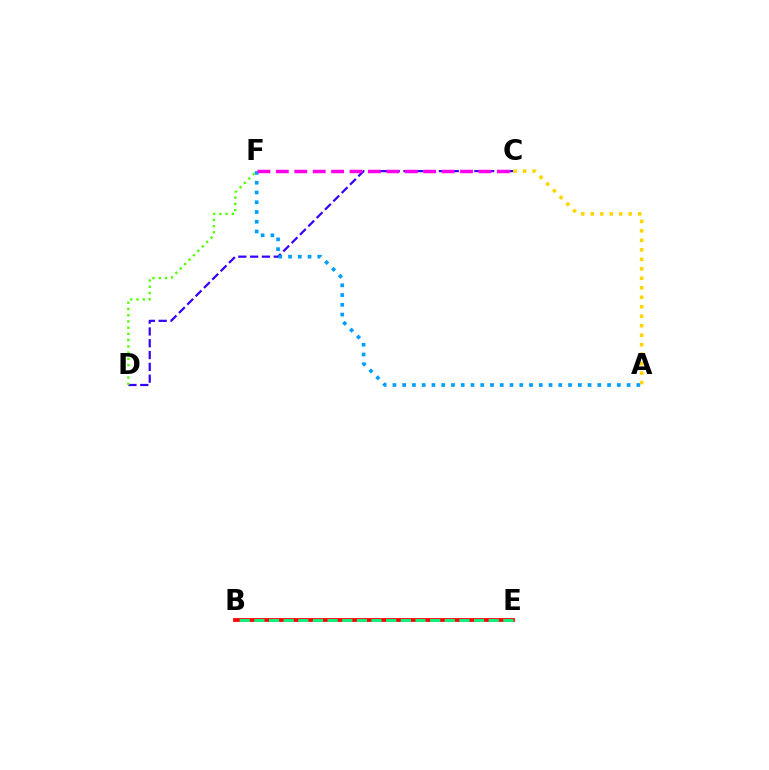{('C', 'D'): [{'color': '#3700ff', 'line_style': 'dashed', 'thickness': 1.6}], ('A', 'F'): [{'color': '#009eff', 'line_style': 'dotted', 'thickness': 2.65}], ('C', 'F'): [{'color': '#ff00ed', 'line_style': 'dashed', 'thickness': 2.5}], ('B', 'E'): [{'color': '#ff0000', 'line_style': 'solid', 'thickness': 2.71}, {'color': '#00ff86', 'line_style': 'dashed', 'thickness': 1.99}], ('A', 'C'): [{'color': '#ffd500', 'line_style': 'dotted', 'thickness': 2.58}], ('D', 'F'): [{'color': '#4fff00', 'line_style': 'dotted', 'thickness': 1.69}]}